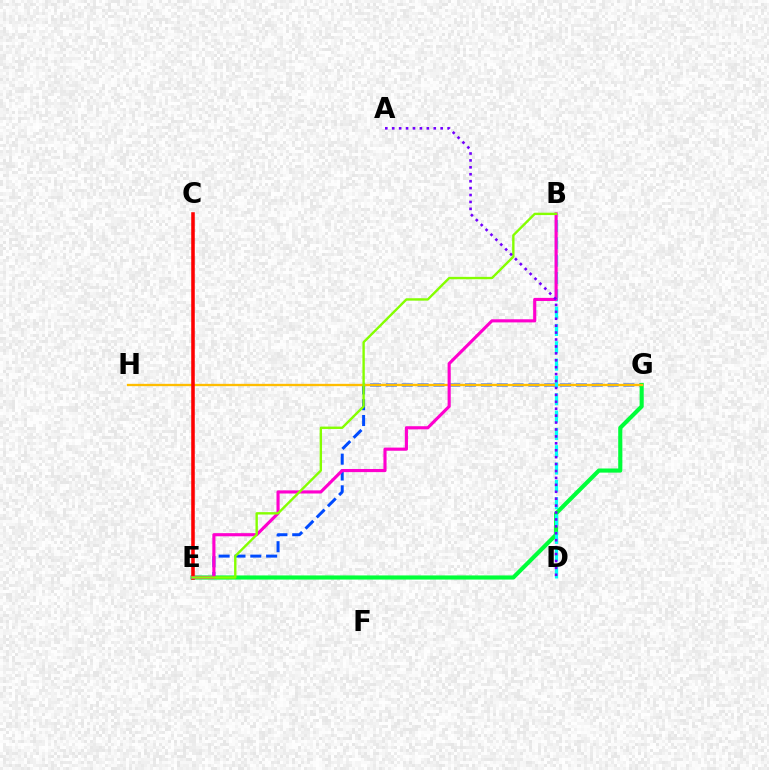{('E', 'G'): [{'color': '#004bff', 'line_style': 'dashed', 'thickness': 2.15}, {'color': '#00ff39', 'line_style': 'solid', 'thickness': 2.97}], ('G', 'H'): [{'color': '#ffbd00', 'line_style': 'solid', 'thickness': 1.68}], ('C', 'E'): [{'color': '#ff0000', 'line_style': 'solid', 'thickness': 2.55}], ('B', 'D'): [{'color': '#00fff6', 'line_style': 'dashed', 'thickness': 2.35}], ('B', 'E'): [{'color': '#ff00cf', 'line_style': 'solid', 'thickness': 2.25}, {'color': '#84ff00', 'line_style': 'solid', 'thickness': 1.71}], ('A', 'D'): [{'color': '#7200ff', 'line_style': 'dotted', 'thickness': 1.88}]}